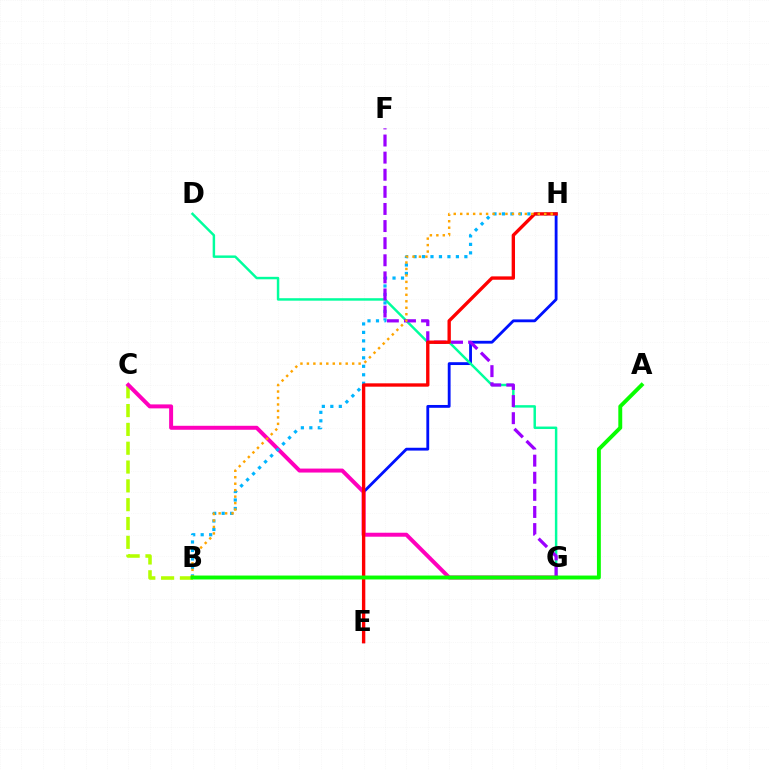{('E', 'H'): [{'color': '#0010ff', 'line_style': 'solid', 'thickness': 2.04}, {'color': '#ff0000', 'line_style': 'solid', 'thickness': 2.42}], ('B', 'C'): [{'color': '#b3ff00', 'line_style': 'dashed', 'thickness': 2.56}], ('D', 'G'): [{'color': '#00ff9d', 'line_style': 'solid', 'thickness': 1.77}], ('C', 'G'): [{'color': '#ff00bd', 'line_style': 'solid', 'thickness': 2.86}], ('B', 'H'): [{'color': '#00b5ff', 'line_style': 'dotted', 'thickness': 2.3}, {'color': '#ffa500', 'line_style': 'dotted', 'thickness': 1.76}], ('F', 'G'): [{'color': '#9b00ff', 'line_style': 'dashed', 'thickness': 2.32}], ('A', 'B'): [{'color': '#08ff00', 'line_style': 'solid', 'thickness': 2.81}]}